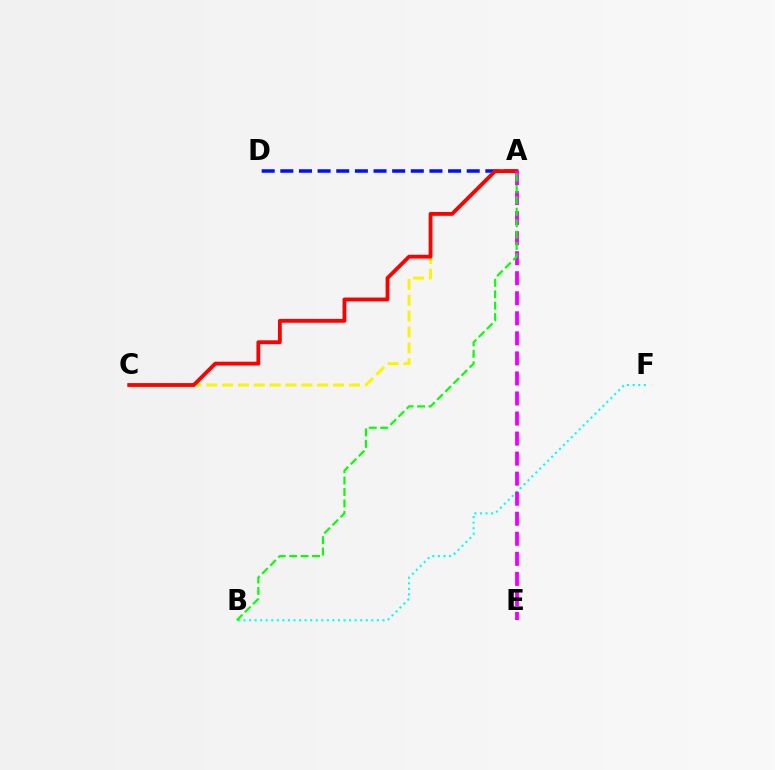{('A', 'D'): [{'color': '#0010ff', 'line_style': 'dashed', 'thickness': 2.53}], ('A', 'C'): [{'color': '#fcf500', 'line_style': 'dashed', 'thickness': 2.15}, {'color': '#ff0000', 'line_style': 'solid', 'thickness': 2.75}], ('B', 'F'): [{'color': '#00fff6', 'line_style': 'dotted', 'thickness': 1.51}], ('A', 'E'): [{'color': '#ee00ff', 'line_style': 'dashed', 'thickness': 2.72}], ('A', 'B'): [{'color': '#08ff00', 'line_style': 'dashed', 'thickness': 1.55}]}